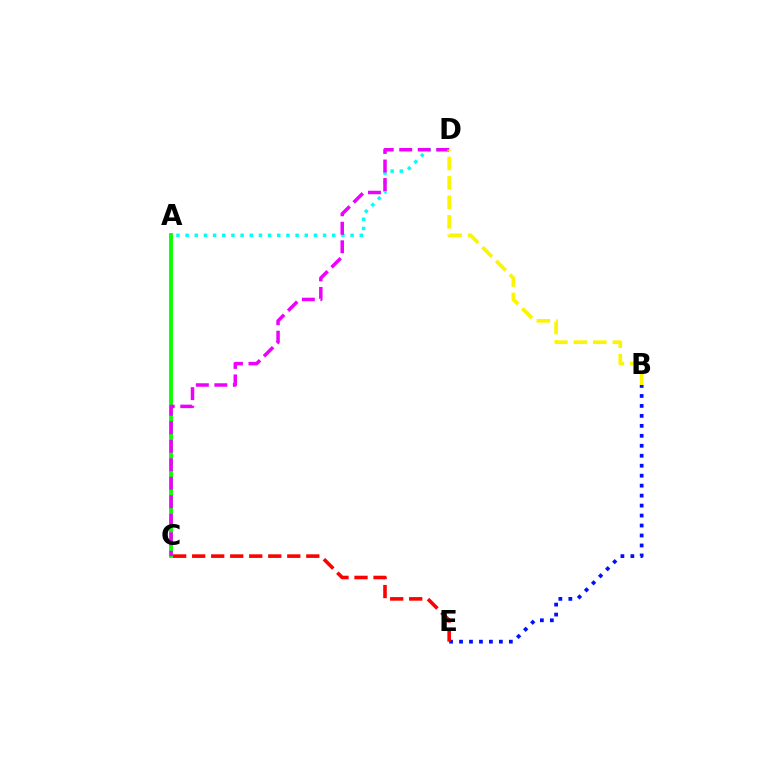{('A', 'D'): [{'color': '#00fff6', 'line_style': 'dotted', 'thickness': 2.49}], ('A', 'C'): [{'color': '#08ff00', 'line_style': 'solid', 'thickness': 2.76}], ('C', 'D'): [{'color': '#ee00ff', 'line_style': 'dashed', 'thickness': 2.51}], ('B', 'E'): [{'color': '#0010ff', 'line_style': 'dotted', 'thickness': 2.71}], ('B', 'D'): [{'color': '#fcf500', 'line_style': 'dashed', 'thickness': 2.64}], ('C', 'E'): [{'color': '#ff0000', 'line_style': 'dashed', 'thickness': 2.58}]}